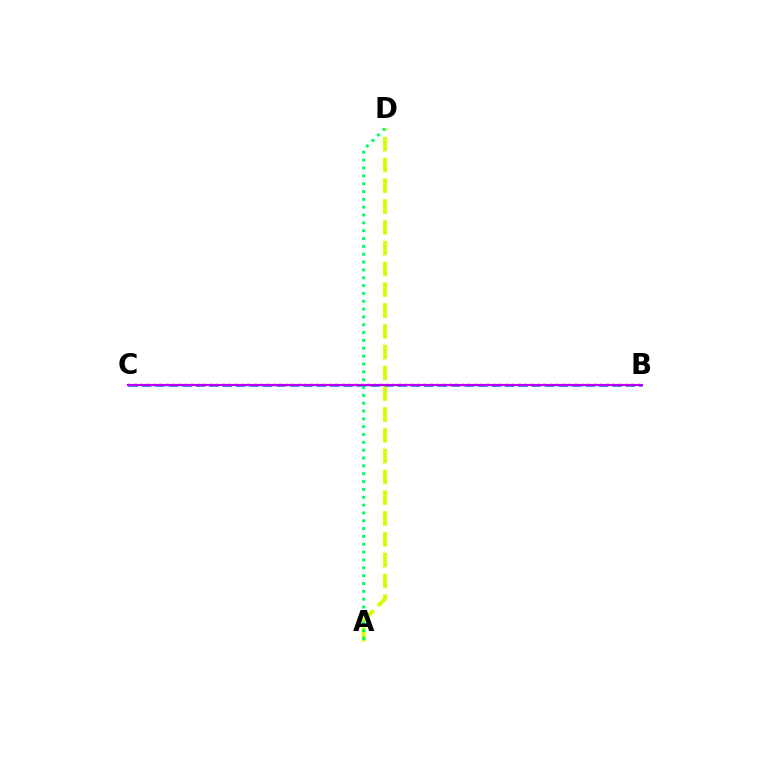{('B', 'C'): [{'color': '#0074ff', 'line_style': 'dashed', 'thickness': 1.83}, {'color': '#ff0000', 'line_style': 'dotted', 'thickness': 1.71}, {'color': '#b900ff', 'line_style': 'solid', 'thickness': 1.55}], ('A', 'D'): [{'color': '#d1ff00', 'line_style': 'dashed', 'thickness': 2.83}, {'color': '#00ff5c', 'line_style': 'dotted', 'thickness': 2.13}]}